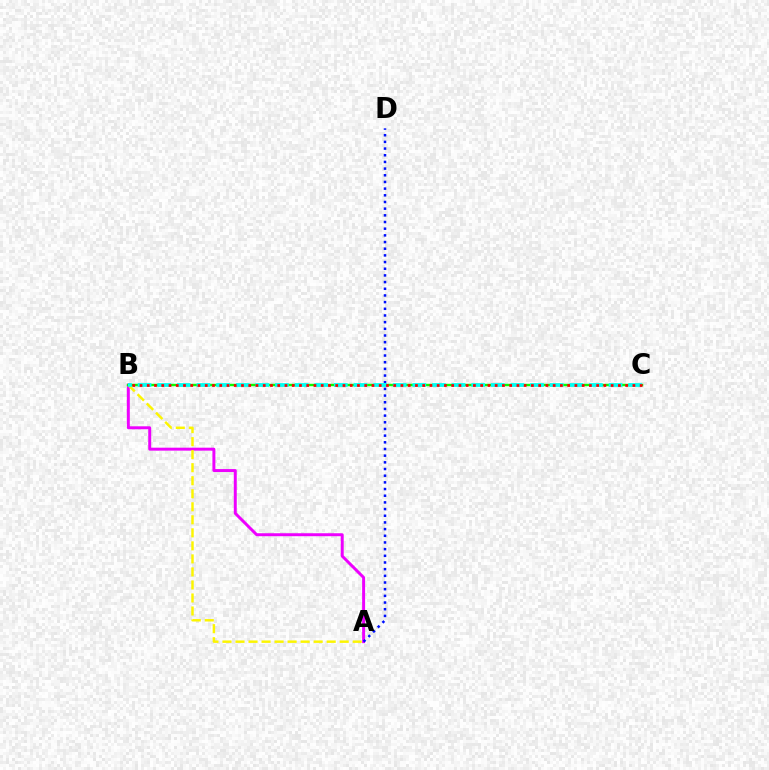{('A', 'B'): [{'color': '#ee00ff', 'line_style': 'solid', 'thickness': 2.13}, {'color': '#fcf500', 'line_style': 'dashed', 'thickness': 1.77}], ('A', 'D'): [{'color': '#0010ff', 'line_style': 'dotted', 'thickness': 1.81}], ('B', 'C'): [{'color': '#08ff00', 'line_style': 'solid', 'thickness': 1.75}, {'color': '#00fff6', 'line_style': 'dashed', 'thickness': 2.67}, {'color': '#ff0000', 'line_style': 'dotted', 'thickness': 1.97}]}